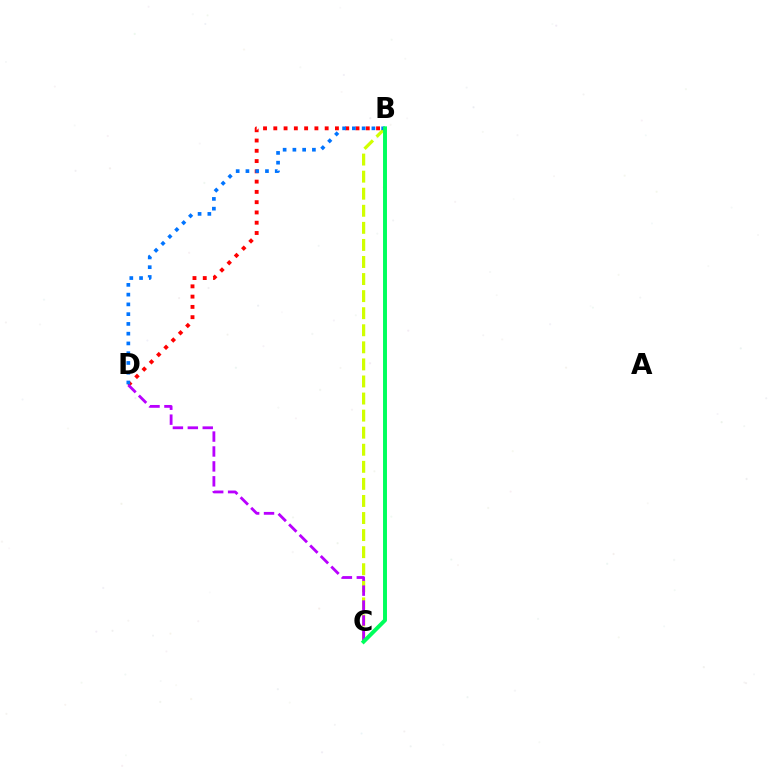{('B', 'D'): [{'color': '#ff0000', 'line_style': 'dotted', 'thickness': 2.79}, {'color': '#0074ff', 'line_style': 'dotted', 'thickness': 2.65}], ('B', 'C'): [{'color': '#d1ff00', 'line_style': 'dashed', 'thickness': 2.32}, {'color': '#00ff5c', 'line_style': 'solid', 'thickness': 2.84}], ('C', 'D'): [{'color': '#b900ff', 'line_style': 'dashed', 'thickness': 2.03}]}